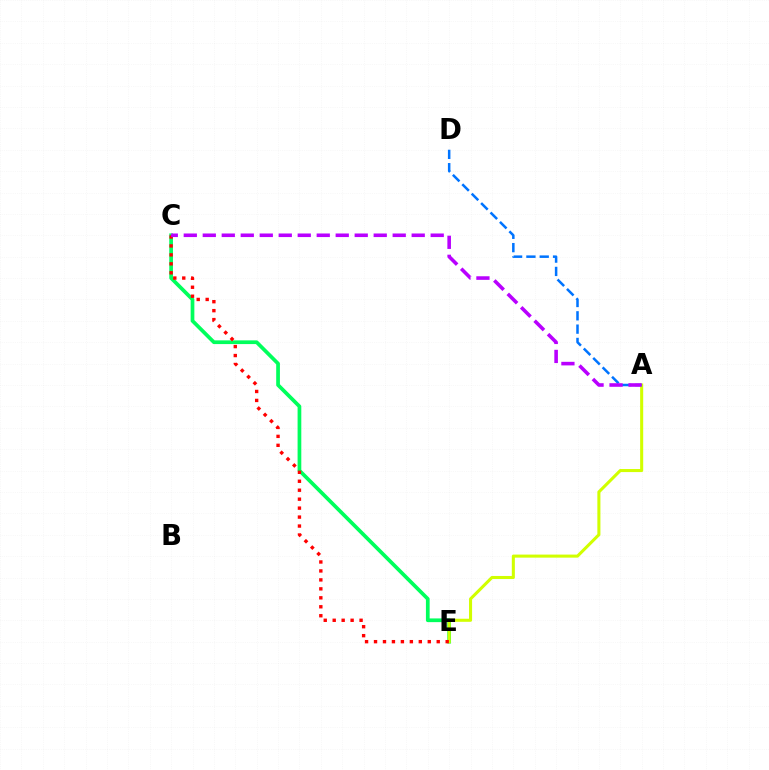{('C', 'E'): [{'color': '#00ff5c', 'line_style': 'solid', 'thickness': 2.67}, {'color': '#ff0000', 'line_style': 'dotted', 'thickness': 2.43}], ('A', 'E'): [{'color': '#d1ff00', 'line_style': 'solid', 'thickness': 2.2}], ('A', 'D'): [{'color': '#0074ff', 'line_style': 'dashed', 'thickness': 1.81}], ('A', 'C'): [{'color': '#b900ff', 'line_style': 'dashed', 'thickness': 2.58}]}